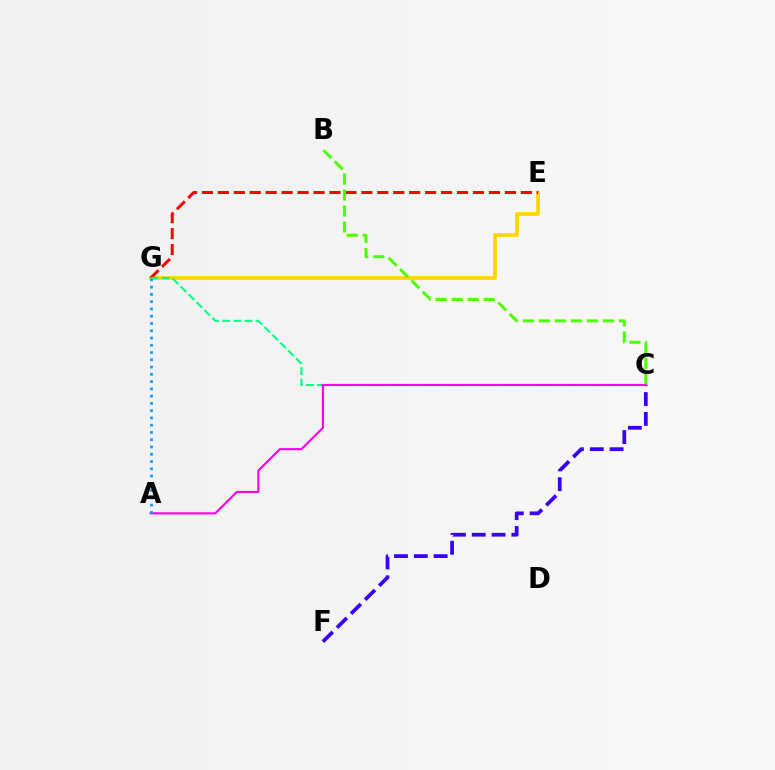{('C', 'F'): [{'color': '#3700ff', 'line_style': 'dashed', 'thickness': 2.69}], ('E', 'G'): [{'color': '#ffd500', 'line_style': 'solid', 'thickness': 2.67}, {'color': '#ff0000', 'line_style': 'dashed', 'thickness': 2.17}], ('B', 'C'): [{'color': '#4fff00', 'line_style': 'dashed', 'thickness': 2.17}], ('C', 'G'): [{'color': '#00ff86', 'line_style': 'dashed', 'thickness': 1.52}], ('A', 'C'): [{'color': '#ff00ed', 'line_style': 'solid', 'thickness': 1.52}], ('A', 'G'): [{'color': '#009eff', 'line_style': 'dotted', 'thickness': 1.97}]}